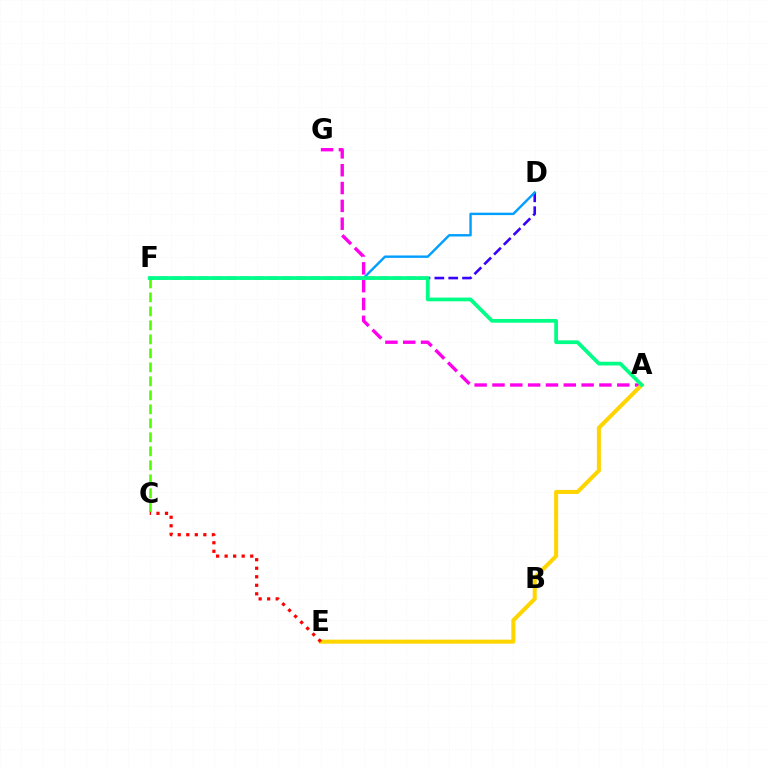{('A', 'G'): [{'color': '#ff00ed', 'line_style': 'dashed', 'thickness': 2.42}], ('C', 'F'): [{'color': '#4fff00', 'line_style': 'dashed', 'thickness': 1.9}], ('A', 'E'): [{'color': '#ffd500', 'line_style': 'solid', 'thickness': 2.91}], ('D', 'F'): [{'color': '#3700ff', 'line_style': 'dashed', 'thickness': 1.88}, {'color': '#009eff', 'line_style': 'solid', 'thickness': 1.73}], ('C', 'E'): [{'color': '#ff0000', 'line_style': 'dotted', 'thickness': 2.32}], ('A', 'F'): [{'color': '#00ff86', 'line_style': 'solid', 'thickness': 2.7}]}